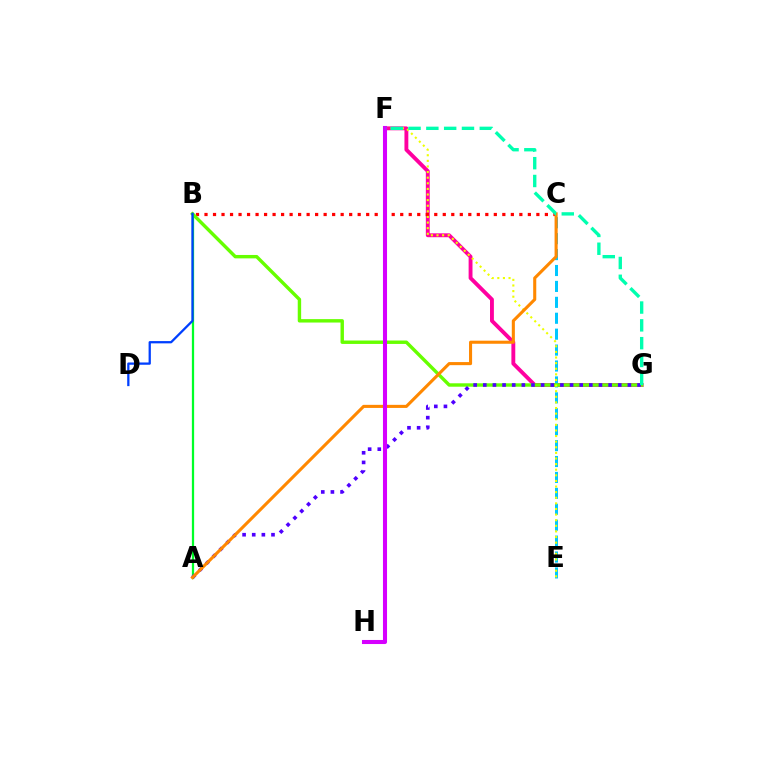{('F', 'G'): [{'color': '#ff00a0', 'line_style': 'solid', 'thickness': 2.79}, {'color': '#00ffaf', 'line_style': 'dashed', 'thickness': 2.42}], ('C', 'E'): [{'color': '#00c7ff', 'line_style': 'dashed', 'thickness': 2.16}], ('B', 'C'): [{'color': '#ff0000', 'line_style': 'dotted', 'thickness': 2.31}], ('B', 'G'): [{'color': '#66ff00', 'line_style': 'solid', 'thickness': 2.46}], ('A', 'B'): [{'color': '#00ff27', 'line_style': 'solid', 'thickness': 1.63}], ('A', 'G'): [{'color': '#4f00ff', 'line_style': 'dotted', 'thickness': 2.62}], ('E', 'F'): [{'color': '#eeff00', 'line_style': 'dotted', 'thickness': 1.52}], ('A', 'C'): [{'color': '#ff8800', 'line_style': 'solid', 'thickness': 2.22}], ('B', 'D'): [{'color': '#003fff', 'line_style': 'solid', 'thickness': 1.64}], ('F', 'H'): [{'color': '#d600ff', 'line_style': 'solid', 'thickness': 2.93}]}